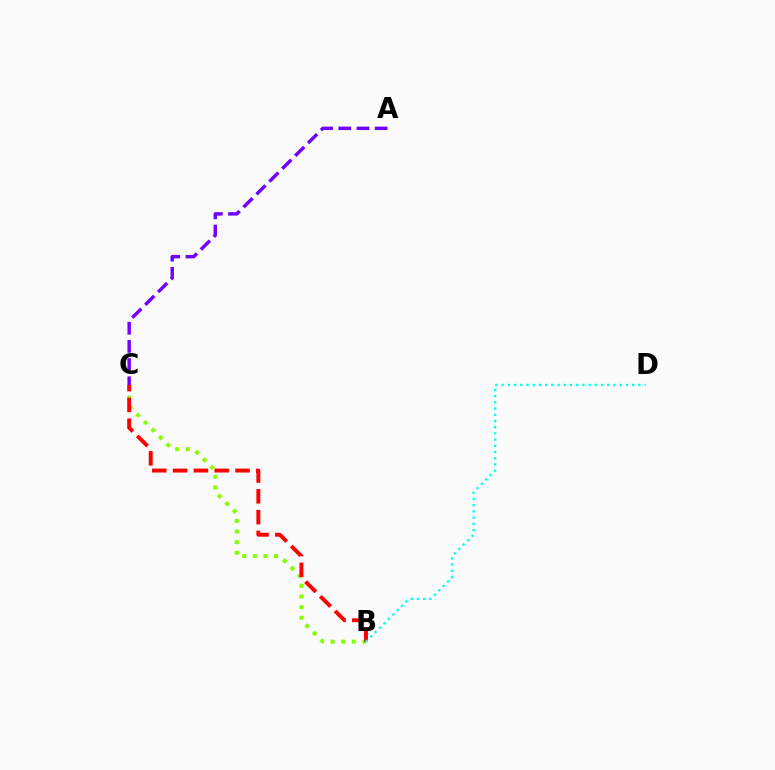{('B', 'C'): [{'color': '#84ff00', 'line_style': 'dotted', 'thickness': 2.89}, {'color': '#ff0000', 'line_style': 'dashed', 'thickness': 2.83}], ('A', 'C'): [{'color': '#7200ff', 'line_style': 'dashed', 'thickness': 2.47}], ('B', 'D'): [{'color': '#00fff6', 'line_style': 'dotted', 'thickness': 1.69}]}